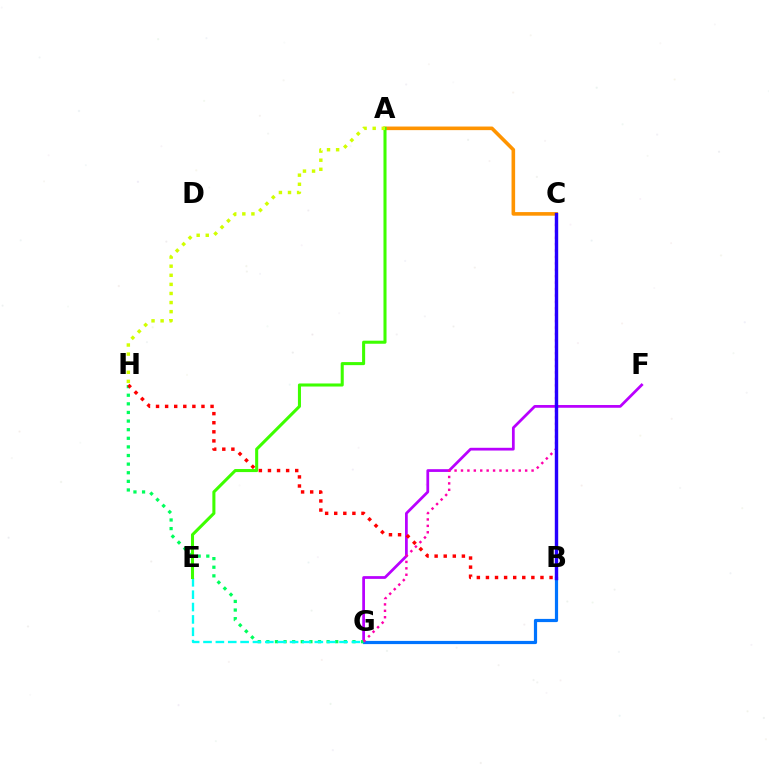{('F', 'G'): [{'color': '#b900ff', 'line_style': 'solid', 'thickness': 1.98}], ('B', 'G'): [{'color': '#0074ff', 'line_style': 'solid', 'thickness': 2.3}], ('G', 'H'): [{'color': '#00ff5c', 'line_style': 'dotted', 'thickness': 2.34}], ('E', 'G'): [{'color': '#00fff6', 'line_style': 'dashed', 'thickness': 1.68}], ('A', 'C'): [{'color': '#ff9400', 'line_style': 'solid', 'thickness': 2.59}], ('A', 'E'): [{'color': '#3dff00', 'line_style': 'solid', 'thickness': 2.2}], ('A', 'H'): [{'color': '#d1ff00', 'line_style': 'dotted', 'thickness': 2.47}], ('B', 'H'): [{'color': '#ff0000', 'line_style': 'dotted', 'thickness': 2.47}], ('C', 'G'): [{'color': '#ff00ac', 'line_style': 'dotted', 'thickness': 1.74}], ('B', 'C'): [{'color': '#2500ff', 'line_style': 'solid', 'thickness': 2.45}]}